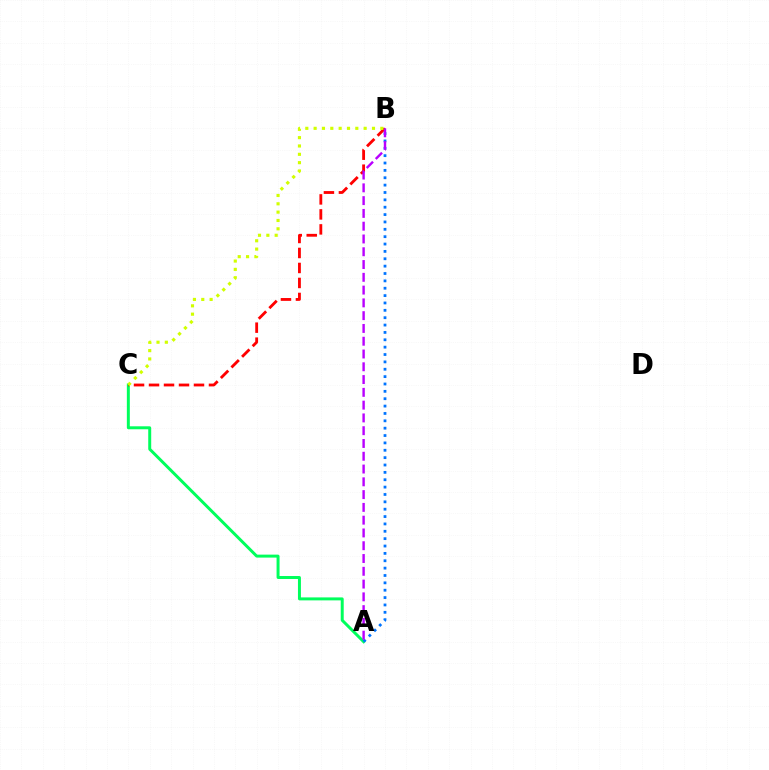{('A', 'C'): [{'color': '#00ff5c', 'line_style': 'solid', 'thickness': 2.14}], ('A', 'B'): [{'color': '#0074ff', 'line_style': 'dotted', 'thickness': 2.0}, {'color': '#b900ff', 'line_style': 'dashed', 'thickness': 1.74}], ('B', 'C'): [{'color': '#ff0000', 'line_style': 'dashed', 'thickness': 2.04}, {'color': '#d1ff00', 'line_style': 'dotted', 'thickness': 2.26}]}